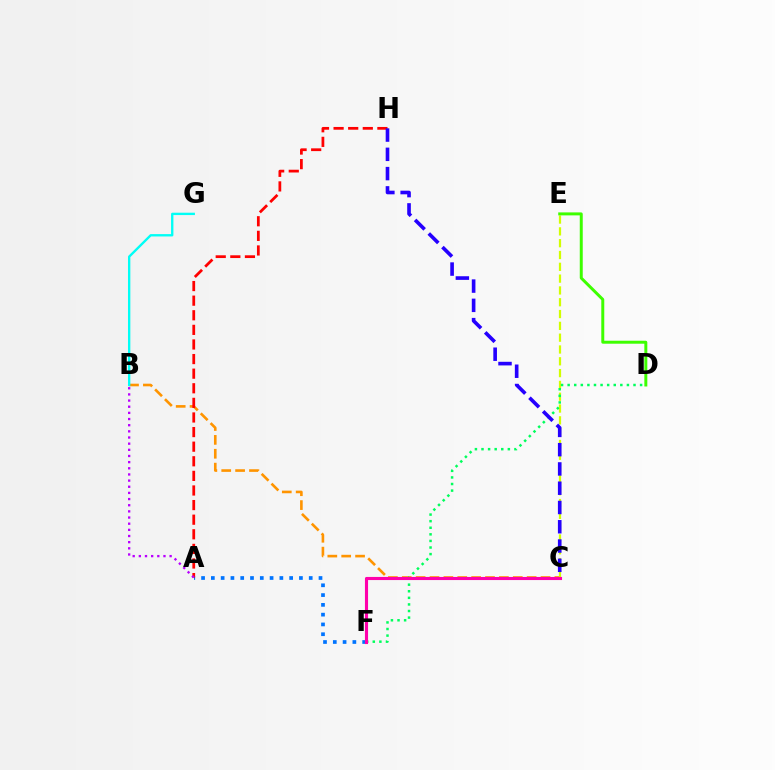{('A', 'F'): [{'color': '#0074ff', 'line_style': 'dotted', 'thickness': 2.66}], ('B', 'C'): [{'color': '#ff9400', 'line_style': 'dashed', 'thickness': 1.88}], ('C', 'E'): [{'color': '#d1ff00', 'line_style': 'dashed', 'thickness': 1.6}], ('D', 'E'): [{'color': '#3dff00', 'line_style': 'solid', 'thickness': 2.14}], ('A', 'H'): [{'color': '#ff0000', 'line_style': 'dashed', 'thickness': 1.98}], ('D', 'F'): [{'color': '#00ff5c', 'line_style': 'dotted', 'thickness': 1.79}], ('A', 'B'): [{'color': '#b900ff', 'line_style': 'dotted', 'thickness': 1.67}], ('C', 'F'): [{'color': '#ff00ac', 'line_style': 'solid', 'thickness': 2.24}], ('C', 'H'): [{'color': '#2500ff', 'line_style': 'dashed', 'thickness': 2.62}], ('B', 'G'): [{'color': '#00fff6', 'line_style': 'solid', 'thickness': 1.69}]}